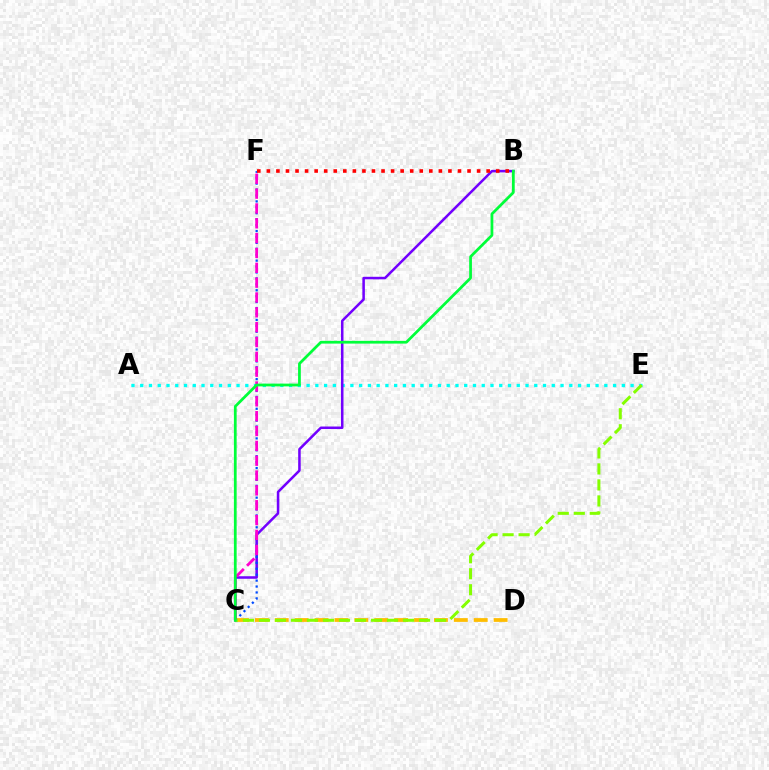{('C', 'D'): [{'color': '#ffbd00', 'line_style': 'dashed', 'thickness': 2.7}], ('A', 'E'): [{'color': '#00fff6', 'line_style': 'dotted', 'thickness': 2.38}], ('B', 'C'): [{'color': '#7200ff', 'line_style': 'solid', 'thickness': 1.83}, {'color': '#00ff39', 'line_style': 'solid', 'thickness': 1.98}], ('C', 'F'): [{'color': '#004bff', 'line_style': 'dotted', 'thickness': 1.61}, {'color': '#ff00cf', 'line_style': 'dashed', 'thickness': 2.02}], ('C', 'E'): [{'color': '#84ff00', 'line_style': 'dashed', 'thickness': 2.17}], ('B', 'F'): [{'color': '#ff0000', 'line_style': 'dotted', 'thickness': 2.6}]}